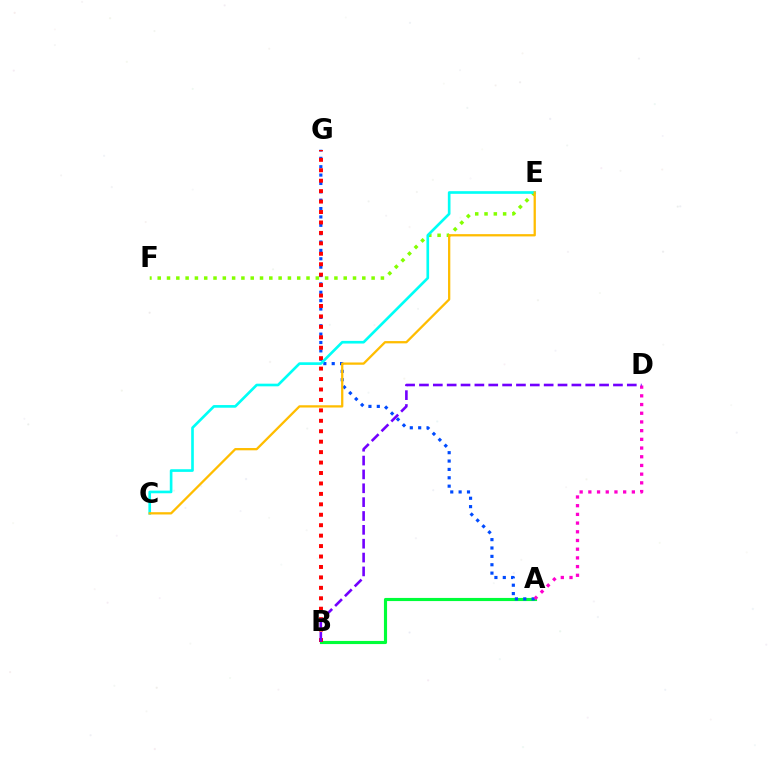{('A', 'B'): [{'color': '#00ff39', 'line_style': 'solid', 'thickness': 2.26}], ('A', 'G'): [{'color': '#004bff', 'line_style': 'dotted', 'thickness': 2.27}], ('E', 'F'): [{'color': '#84ff00', 'line_style': 'dotted', 'thickness': 2.53}], ('A', 'D'): [{'color': '#ff00cf', 'line_style': 'dotted', 'thickness': 2.36}], ('B', 'G'): [{'color': '#ff0000', 'line_style': 'dotted', 'thickness': 2.84}], ('C', 'E'): [{'color': '#00fff6', 'line_style': 'solid', 'thickness': 1.91}, {'color': '#ffbd00', 'line_style': 'solid', 'thickness': 1.64}], ('B', 'D'): [{'color': '#7200ff', 'line_style': 'dashed', 'thickness': 1.88}]}